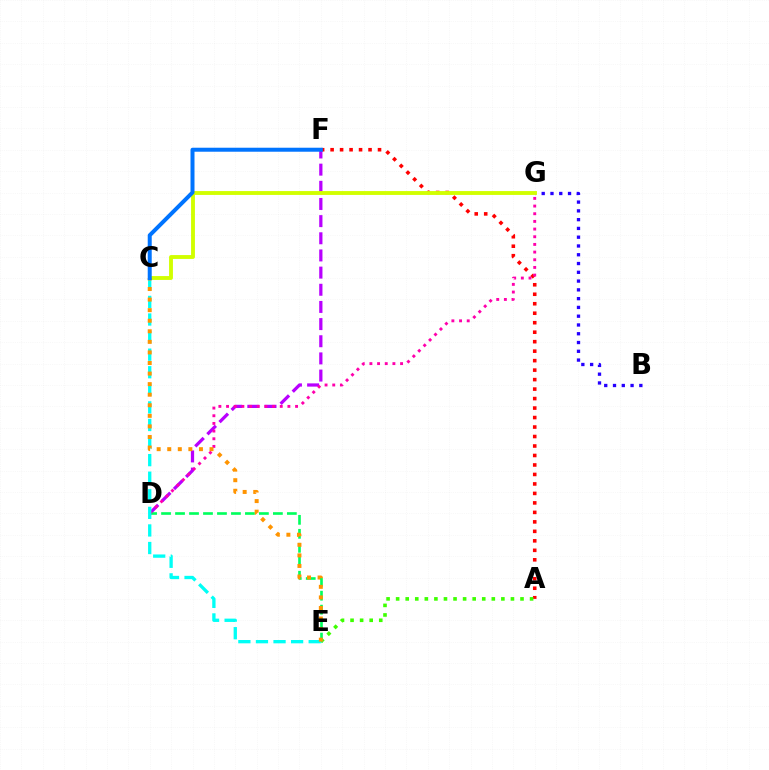{('A', 'F'): [{'color': '#ff0000', 'line_style': 'dotted', 'thickness': 2.58}], ('A', 'E'): [{'color': '#3dff00', 'line_style': 'dotted', 'thickness': 2.6}], ('D', 'F'): [{'color': '#b900ff', 'line_style': 'dashed', 'thickness': 2.33}], ('B', 'G'): [{'color': '#2500ff', 'line_style': 'dotted', 'thickness': 2.38}], ('D', 'E'): [{'color': '#00ff5c', 'line_style': 'dashed', 'thickness': 1.9}], ('D', 'G'): [{'color': '#ff00ac', 'line_style': 'dotted', 'thickness': 2.08}], ('C', 'G'): [{'color': '#d1ff00', 'line_style': 'solid', 'thickness': 2.79}], ('C', 'E'): [{'color': '#00fff6', 'line_style': 'dashed', 'thickness': 2.39}, {'color': '#ff9400', 'line_style': 'dotted', 'thickness': 2.87}], ('C', 'F'): [{'color': '#0074ff', 'line_style': 'solid', 'thickness': 2.87}]}